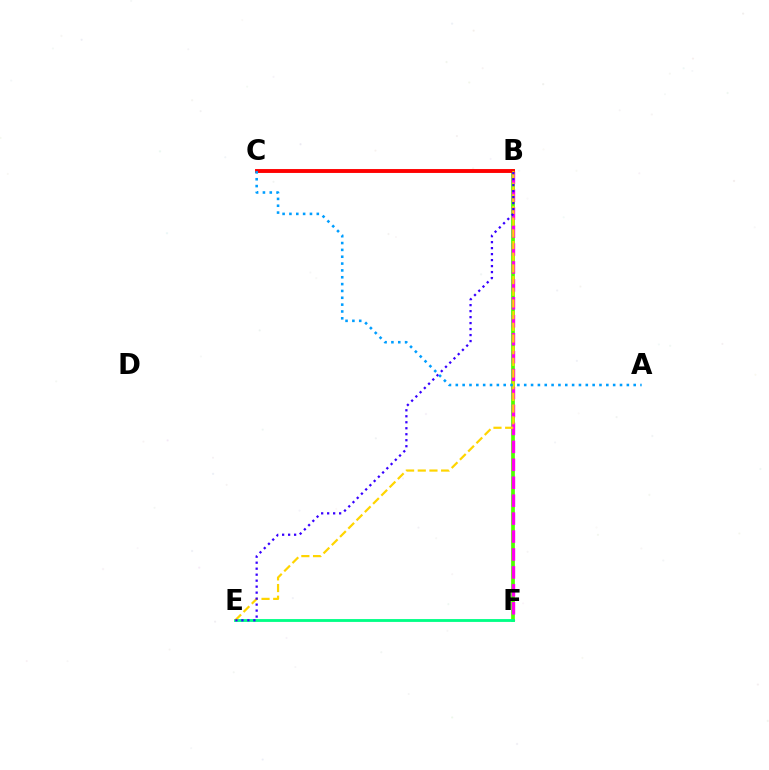{('B', 'F'): [{'color': '#4fff00', 'line_style': 'solid', 'thickness': 2.68}, {'color': '#ff00ed', 'line_style': 'dashed', 'thickness': 2.44}], ('B', 'C'): [{'color': '#ff0000', 'line_style': 'solid', 'thickness': 2.8}], ('E', 'F'): [{'color': '#00ff86', 'line_style': 'solid', 'thickness': 2.04}], ('B', 'E'): [{'color': '#ffd500', 'line_style': 'dashed', 'thickness': 1.59}, {'color': '#3700ff', 'line_style': 'dotted', 'thickness': 1.63}], ('A', 'C'): [{'color': '#009eff', 'line_style': 'dotted', 'thickness': 1.86}]}